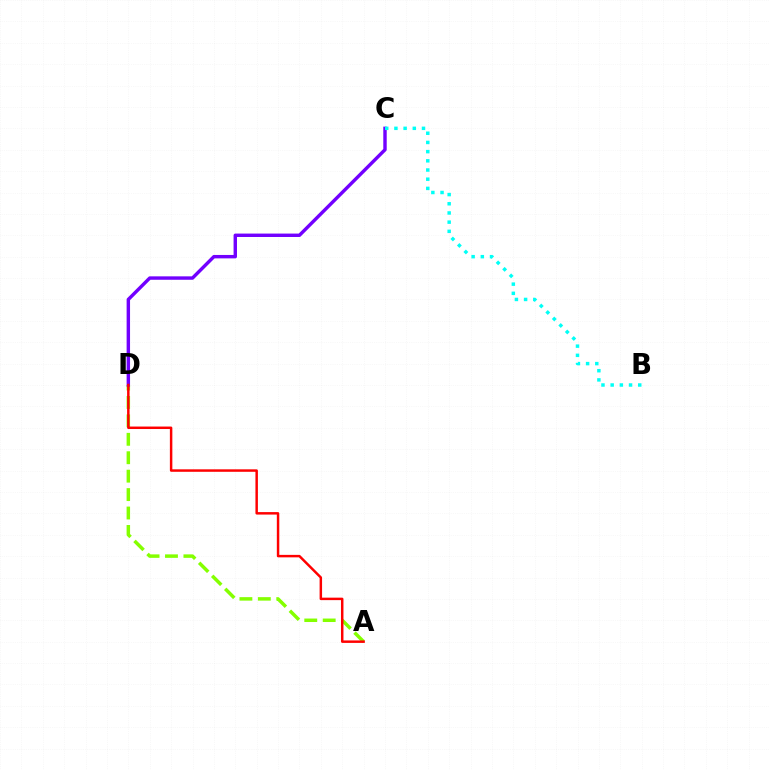{('A', 'D'): [{'color': '#84ff00', 'line_style': 'dashed', 'thickness': 2.5}, {'color': '#ff0000', 'line_style': 'solid', 'thickness': 1.78}], ('C', 'D'): [{'color': '#7200ff', 'line_style': 'solid', 'thickness': 2.46}], ('B', 'C'): [{'color': '#00fff6', 'line_style': 'dotted', 'thickness': 2.5}]}